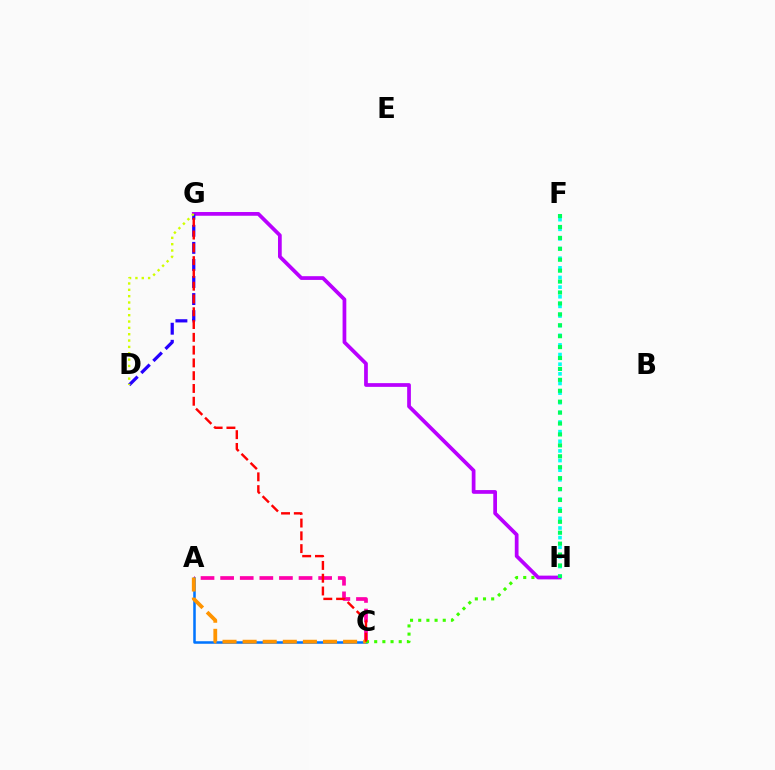{('F', 'H'): [{'color': '#00fff6', 'line_style': 'dotted', 'thickness': 2.62}, {'color': '#00ff5c', 'line_style': 'dotted', 'thickness': 2.97}], ('A', 'C'): [{'color': '#ff00ac', 'line_style': 'dashed', 'thickness': 2.66}, {'color': '#0074ff', 'line_style': 'solid', 'thickness': 1.83}, {'color': '#ff9400', 'line_style': 'dashed', 'thickness': 2.73}], ('C', 'H'): [{'color': '#3dff00', 'line_style': 'dotted', 'thickness': 2.22}], ('G', 'H'): [{'color': '#b900ff', 'line_style': 'solid', 'thickness': 2.69}], ('D', 'G'): [{'color': '#2500ff', 'line_style': 'dashed', 'thickness': 2.32}, {'color': '#d1ff00', 'line_style': 'dotted', 'thickness': 1.72}], ('C', 'G'): [{'color': '#ff0000', 'line_style': 'dashed', 'thickness': 1.74}]}